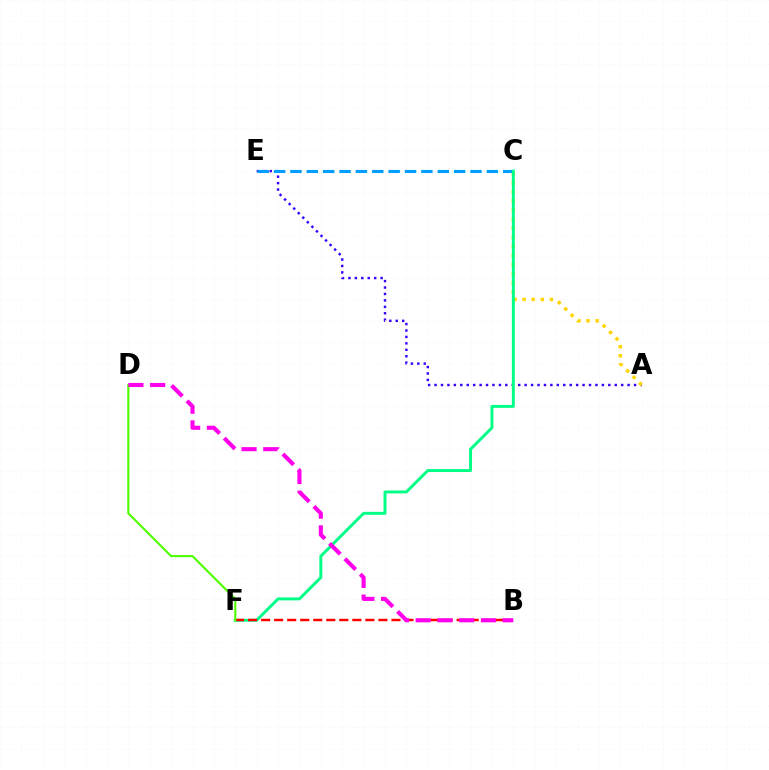{('A', 'E'): [{'color': '#3700ff', 'line_style': 'dotted', 'thickness': 1.75}], ('A', 'C'): [{'color': '#ffd500', 'line_style': 'dotted', 'thickness': 2.47}], ('C', 'E'): [{'color': '#009eff', 'line_style': 'dashed', 'thickness': 2.22}], ('C', 'F'): [{'color': '#00ff86', 'line_style': 'solid', 'thickness': 2.12}], ('B', 'F'): [{'color': '#ff0000', 'line_style': 'dashed', 'thickness': 1.77}], ('D', 'F'): [{'color': '#4fff00', 'line_style': 'solid', 'thickness': 1.54}], ('B', 'D'): [{'color': '#ff00ed', 'line_style': 'dashed', 'thickness': 2.95}]}